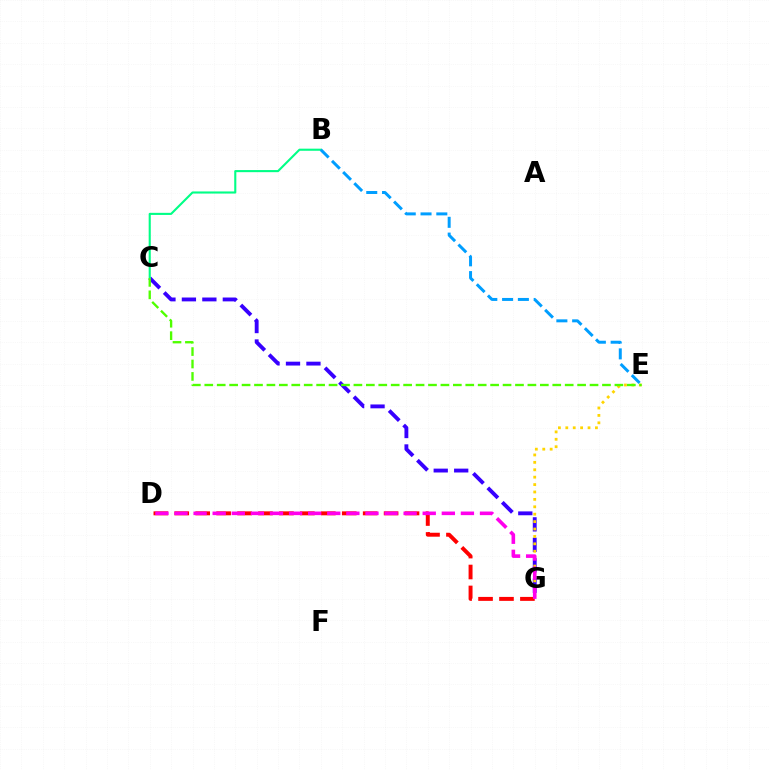{('C', 'G'): [{'color': '#3700ff', 'line_style': 'dashed', 'thickness': 2.78}], ('E', 'G'): [{'color': '#ffd500', 'line_style': 'dotted', 'thickness': 2.01}], ('B', 'C'): [{'color': '#00ff86', 'line_style': 'solid', 'thickness': 1.52}], ('D', 'G'): [{'color': '#ff0000', 'line_style': 'dashed', 'thickness': 2.84}, {'color': '#ff00ed', 'line_style': 'dashed', 'thickness': 2.59}], ('C', 'E'): [{'color': '#4fff00', 'line_style': 'dashed', 'thickness': 1.69}], ('B', 'E'): [{'color': '#009eff', 'line_style': 'dashed', 'thickness': 2.14}]}